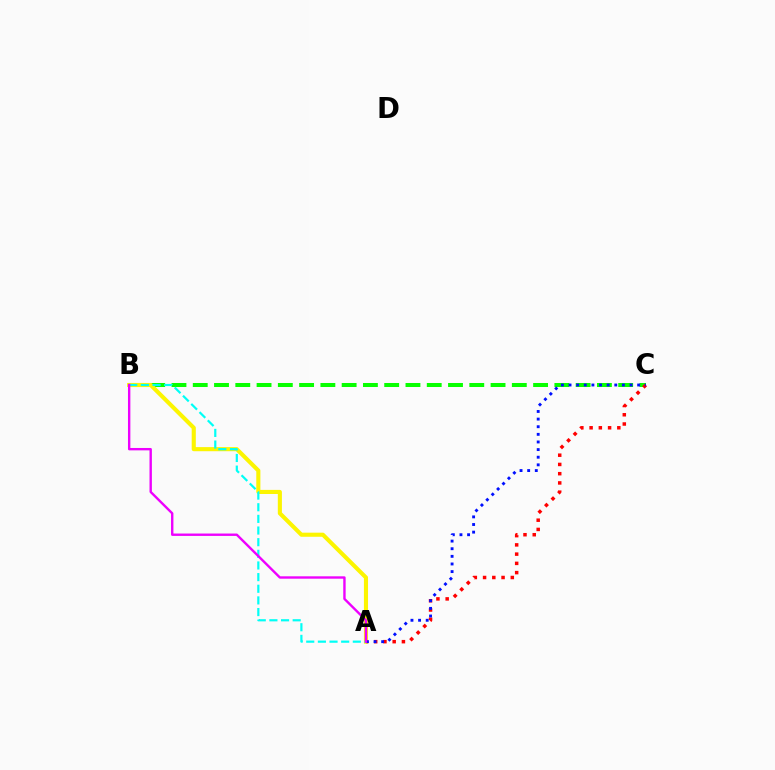{('B', 'C'): [{'color': '#08ff00', 'line_style': 'dashed', 'thickness': 2.89}], ('A', 'C'): [{'color': '#ff0000', 'line_style': 'dotted', 'thickness': 2.51}, {'color': '#0010ff', 'line_style': 'dotted', 'thickness': 2.07}], ('A', 'B'): [{'color': '#fcf500', 'line_style': 'solid', 'thickness': 2.96}, {'color': '#00fff6', 'line_style': 'dashed', 'thickness': 1.58}, {'color': '#ee00ff', 'line_style': 'solid', 'thickness': 1.72}]}